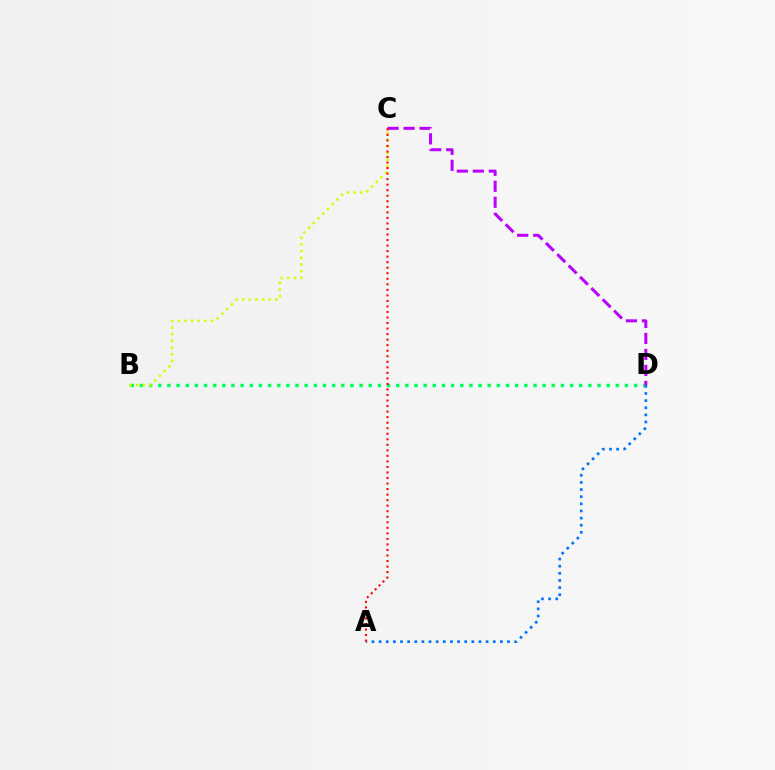{('B', 'D'): [{'color': '#00ff5c', 'line_style': 'dotted', 'thickness': 2.49}], ('B', 'C'): [{'color': '#d1ff00', 'line_style': 'dotted', 'thickness': 1.81}], ('A', 'D'): [{'color': '#0074ff', 'line_style': 'dotted', 'thickness': 1.94}], ('C', 'D'): [{'color': '#b900ff', 'line_style': 'dashed', 'thickness': 2.17}], ('A', 'C'): [{'color': '#ff0000', 'line_style': 'dotted', 'thickness': 1.5}]}